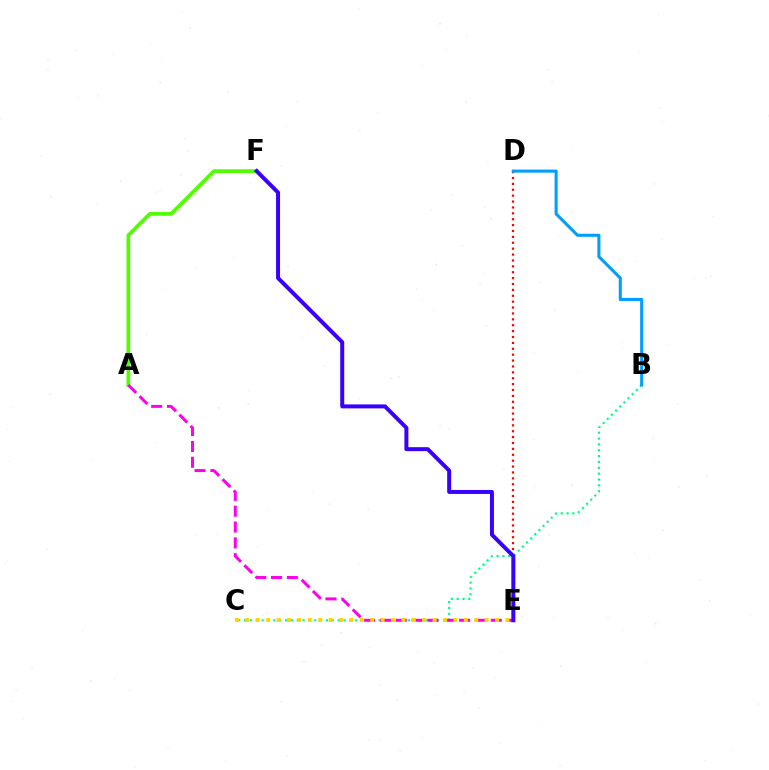{('B', 'C'): [{'color': '#00ff86', 'line_style': 'dotted', 'thickness': 1.59}], ('D', 'E'): [{'color': '#ff0000', 'line_style': 'dotted', 'thickness': 1.6}], ('A', 'F'): [{'color': '#4fff00', 'line_style': 'solid', 'thickness': 2.66}], ('A', 'E'): [{'color': '#ff00ed', 'line_style': 'dashed', 'thickness': 2.15}], ('B', 'D'): [{'color': '#009eff', 'line_style': 'solid', 'thickness': 2.21}], ('E', 'F'): [{'color': '#3700ff', 'line_style': 'solid', 'thickness': 2.86}], ('C', 'E'): [{'color': '#ffd500', 'line_style': 'dotted', 'thickness': 2.83}]}